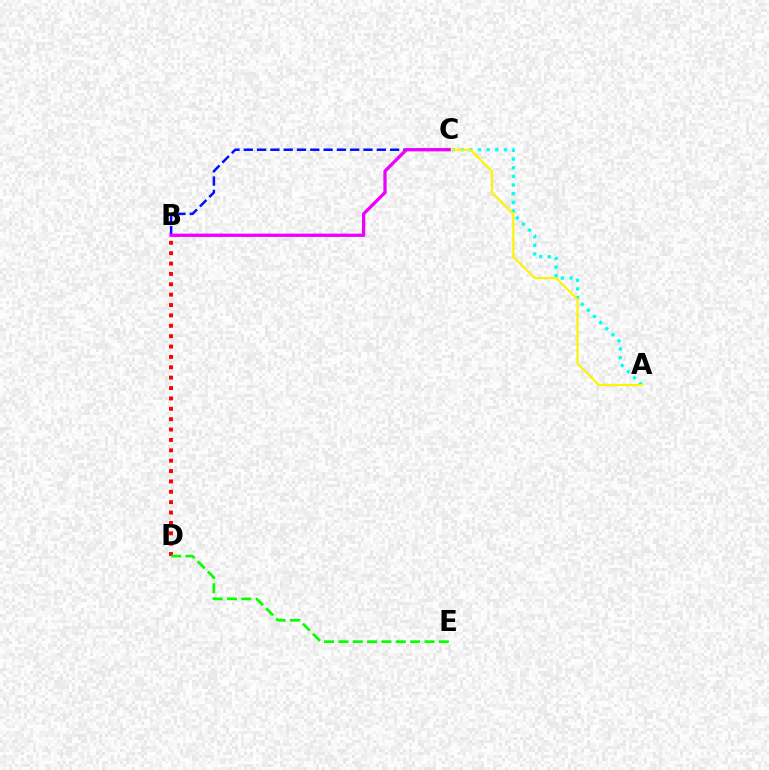{('B', 'C'): [{'color': '#0010ff', 'line_style': 'dashed', 'thickness': 1.81}, {'color': '#ee00ff', 'line_style': 'solid', 'thickness': 2.37}], ('B', 'D'): [{'color': '#ff0000', 'line_style': 'dotted', 'thickness': 2.82}], ('A', 'C'): [{'color': '#00fff6', 'line_style': 'dotted', 'thickness': 2.35}, {'color': '#fcf500', 'line_style': 'solid', 'thickness': 1.55}], ('D', 'E'): [{'color': '#08ff00', 'line_style': 'dashed', 'thickness': 1.95}]}